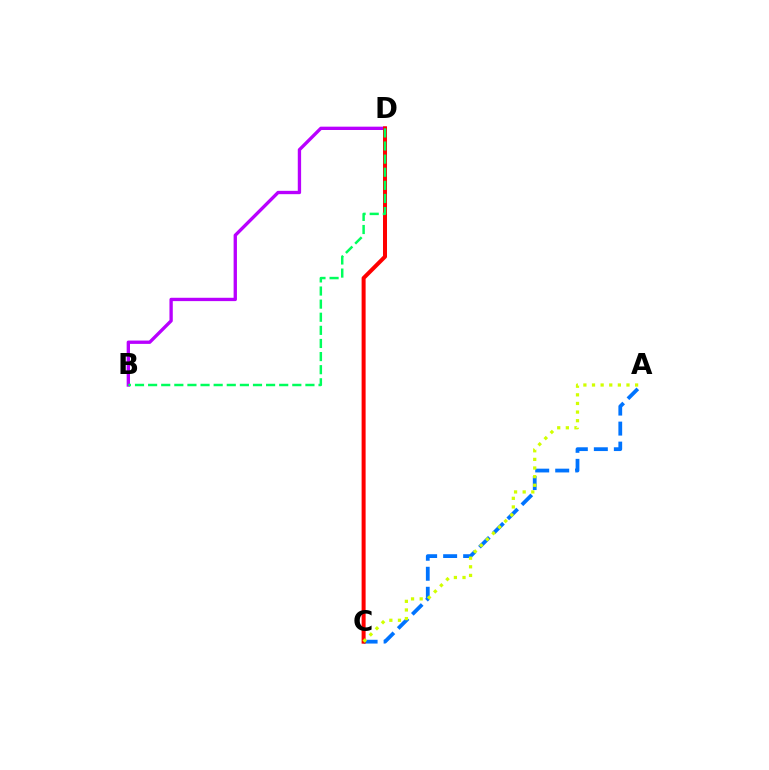{('B', 'D'): [{'color': '#b900ff', 'line_style': 'solid', 'thickness': 2.4}, {'color': '#00ff5c', 'line_style': 'dashed', 'thickness': 1.78}], ('A', 'C'): [{'color': '#0074ff', 'line_style': 'dashed', 'thickness': 2.72}, {'color': '#d1ff00', 'line_style': 'dotted', 'thickness': 2.34}], ('C', 'D'): [{'color': '#ff0000', 'line_style': 'solid', 'thickness': 2.88}]}